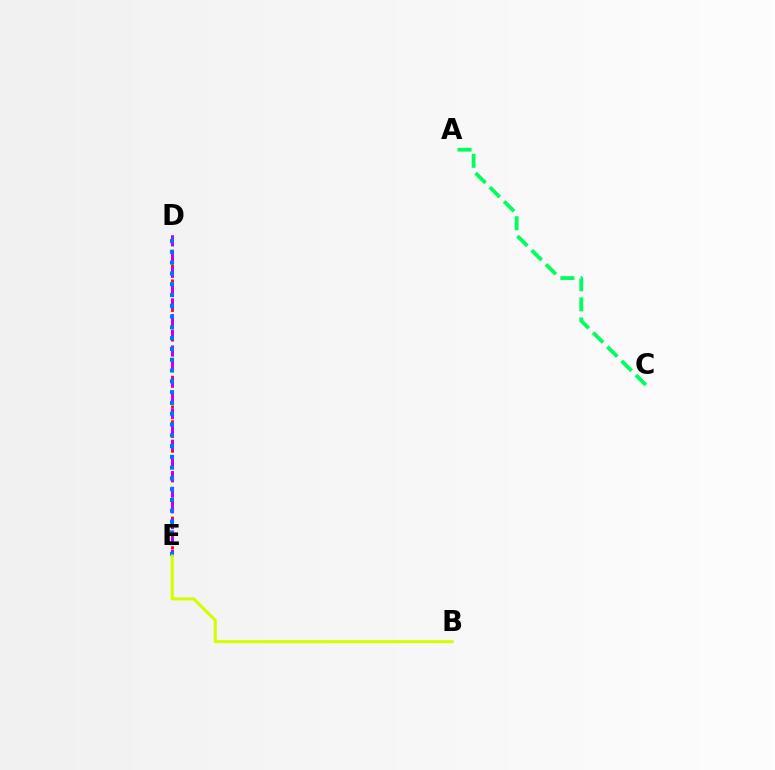{('D', 'E'): [{'color': '#ff0000', 'line_style': 'dotted', 'thickness': 2.01}, {'color': '#b900ff', 'line_style': 'dashed', 'thickness': 2.13}, {'color': '#0074ff', 'line_style': 'dotted', 'thickness': 2.93}], ('A', 'C'): [{'color': '#00ff5c', 'line_style': 'dashed', 'thickness': 2.73}], ('B', 'E'): [{'color': '#d1ff00', 'line_style': 'solid', 'thickness': 2.2}]}